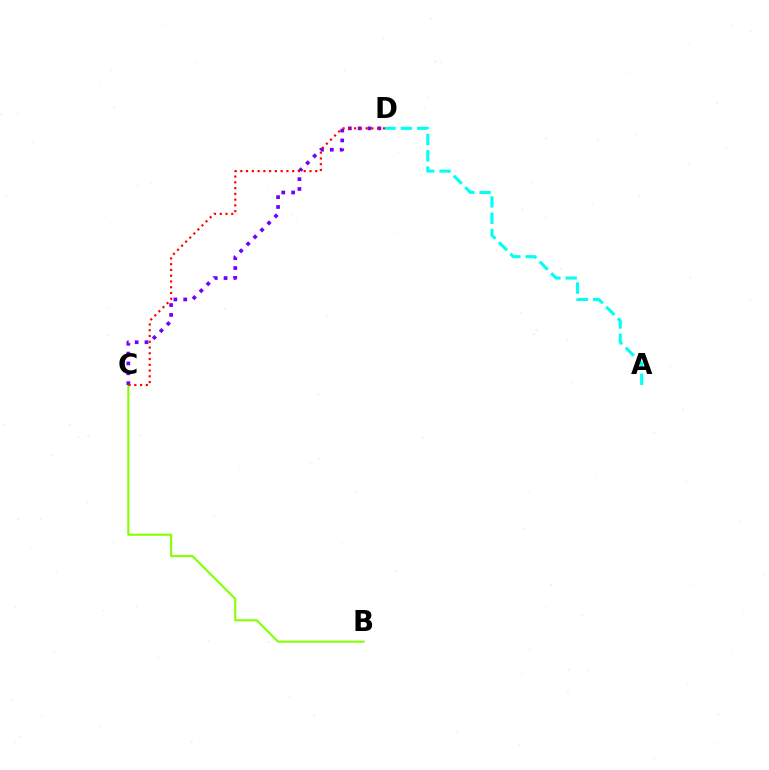{('B', 'C'): [{'color': '#84ff00', 'line_style': 'solid', 'thickness': 1.51}], ('C', 'D'): [{'color': '#7200ff', 'line_style': 'dotted', 'thickness': 2.68}, {'color': '#ff0000', 'line_style': 'dotted', 'thickness': 1.57}], ('A', 'D'): [{'color': '#00fff6', 'line_style': 'dashed', 'thickness': 2.21}]}